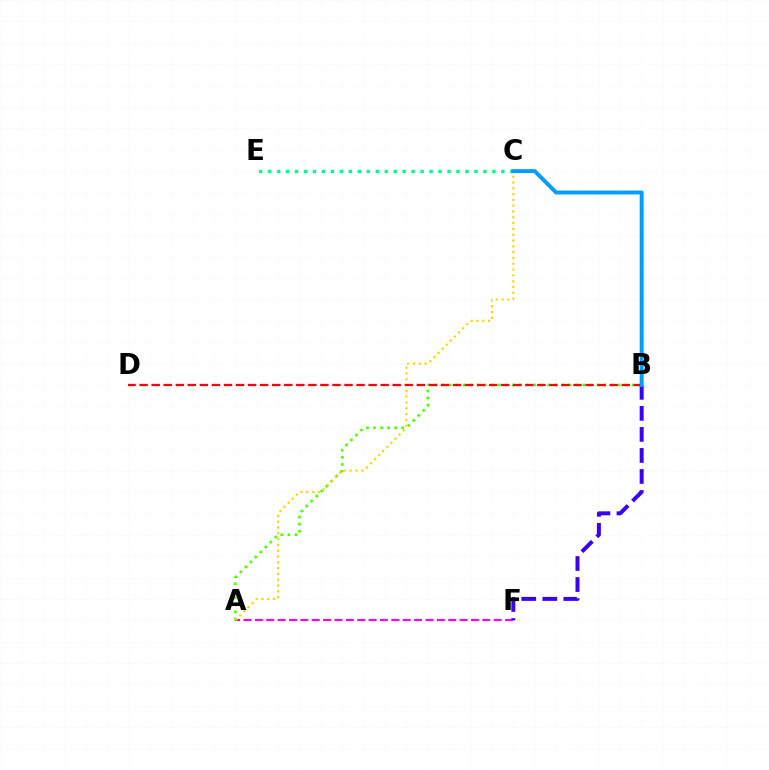{('C', 'E'): [{'color': '#00ff86', 'line_style': 'dotted', 'thickness': 2.44}], ('A', 'B'): [{'color': '#4fff00', 'line_style': 'dotted', 'thickness': 1.91}], ('A', 'F'): [{'color': '#ff00ed', 'line_style': 'dashed', 'thickness': 1.54}], ('A', 'C'): [{'color': '#ffd500', 'line_style': 'dotted', 'thickness': 1.58}], ('B', 'D'): [{'color': '#ff0000', 'line_style': 'dashed', 'thickness': 1.64}], ('B', 'F'): [{'color': '#3700ff', 'line_style': 'dashed', 'thickness': 2.86}], ('B', 'C'): [{'color': '#009eff', 'line_style': 'solid', 'thickness': 2.83}]}